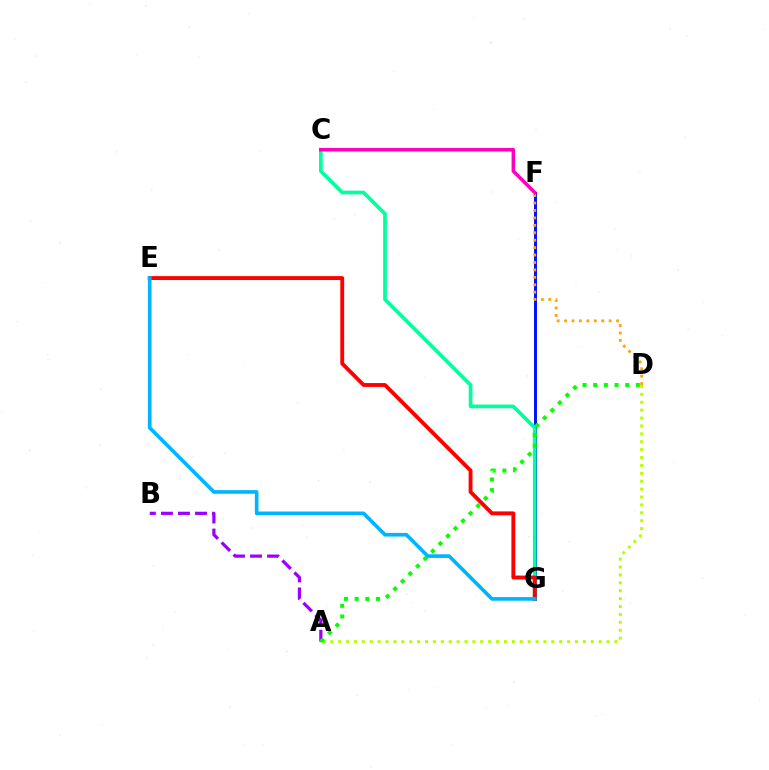{('F', 'G'): [{'color': '#0010ff', 'line_style': 'solid', 'thickness': 2.12}], ('A', 'B'): [{'color': '#9b00ff', 'line_style': 'dashed', 'thickness': 2.32}], ('A', 'D'): [{'color': '#b3ff00', 'line_style': 'dotted', 'thickness': 2.14}, {'color': '#08ff00', 'line_style': 'dotted', 'thickness': 2.9}], ('C', 'G'): [{'color': '#00ff9d', 'line_style': 'solid', 'thickness': 2.65}], ('D', 'F'): [{'color': '#ffa500', 'line_style': 'dotted', 'thickness': 2.02}], ('C', 'F'): [{'color': '#ff00bd', 'line_style': 'solid', 'thickness': 2.54}], ('E', 'G'): [{'color': '#ff0000', 'line_style': 'solid', 'thickness': 2.78}, {'color': '#00b5ff', 'line_style': 'solid', 'thickness': 2.63}]}